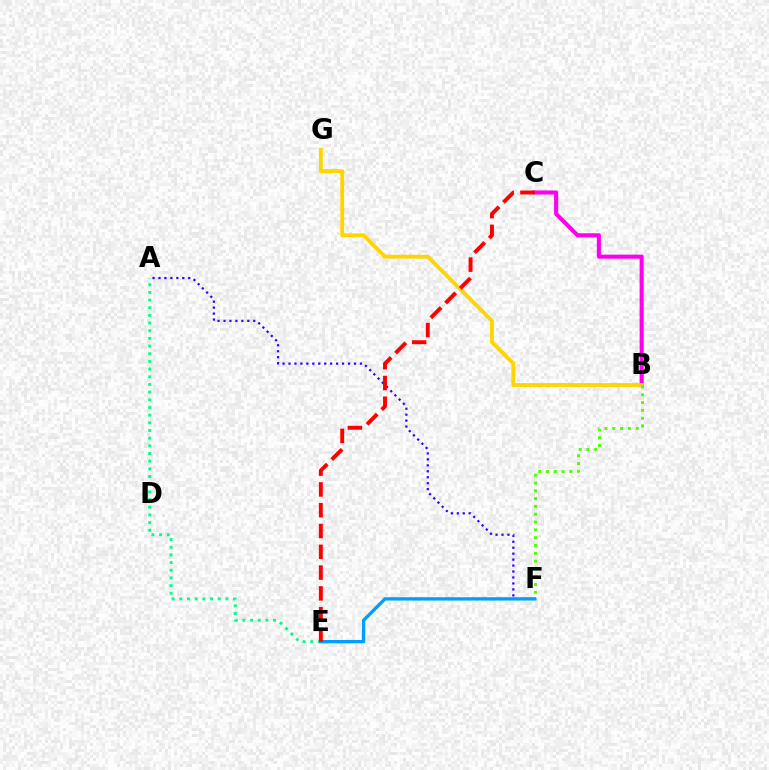{('A', 'F'): [{'color': '#3700ff', 'line_style': 'dotted', 'thickness': 1.62}], ('B', 'C'): [{'color': '#ff00ed', 'line_style': 'solid', 'thickness': 2.93}], ('B', 'G'): [{'color': '#ffd500', 'line_style': 'solid', 'thickness': 2.77}], ('A', 'E'): [{'color': '#00ff86', 'line_style': 'dotted', 'thickness': 2.08}], ('B', 'F'): [{'color': '#4fff00', 'line_style': 'dotted', 'thickness': 2.12}], ('E', 'F'): [{'color': '#009eff', 'line_style': 'solid', 'thickness': 2.39}], ('C', 'E'): [{'color': '#ff0000', 'line_style': 'dashed', 'thickness': 2.82}]}